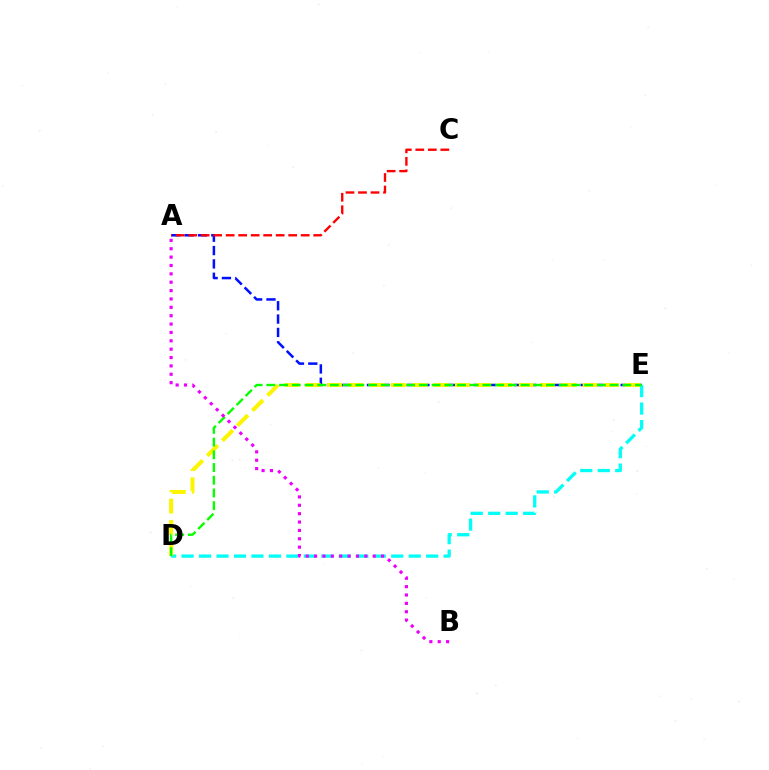{('A', 'E'): [{'color': '#0010ff', 'line_style': 'dashed', 'thickness': 1.81}], ('D', 'E'): [{'color': '#00fff6', 'line_style': 'dashed', 'thickness': 2.37}, {'color': '#fcf500', 'line_style': 'dashed', 'thickness': 2.89}, {'color': '#08ff00', 'line_style': 'dashed', 'thickness': 1.73}], ('A', 'C'): [{'color': '#ff0000', 'line_style': 'dashed', 'thickness': 1.7}], ('A', 'B'): [{'color': '#ee00ff', 'line_style': 'dotted', 'thickness': 2.27}]}